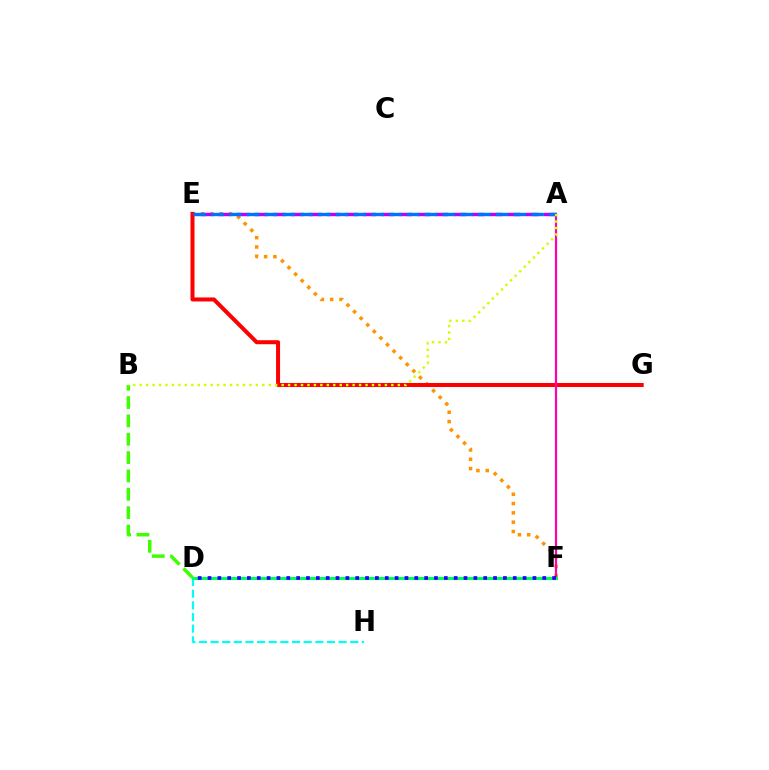{('D', 'H'): [{'color': '#00fff6', 'line_style': 'dashed', 'thickness': 1.58}], ('E', 'F'): [{'color': '#ff9400', 'line_style': 'dotted', 'thickness': 2.53}], ('E', 'G'): [{'color': '#ff0000', 'line_style': 'solid', 'thickness': 2.89}], ('A', 'F'): [{'color': '#ff00ac', 'line_style': 'solid', 'thickness': 1.58}], ('A', 'E'): [{'color': '#b900ff', 'line_style': 'dashed', 'thickness': 2.45}, {'color': '#0074ff', 'line_style': 'dashed', 'thickness': 2.42}], ('D', 'F'): [{'color': '#00ff5c', 'line_style': 'solid', 'thickness': 2.22}, {'color': '#2500ff', 'line_style': 'dotted', 'thickness': 2.68}], ('B', 'D'): [{'color': '#3dff00', 'line_style': 'dashed', 'thickness': 2.49}], ('A', 'B'): [{'color': '#d1ff00', 'line_style': 'dotted', 'thickness': 1.75}]}